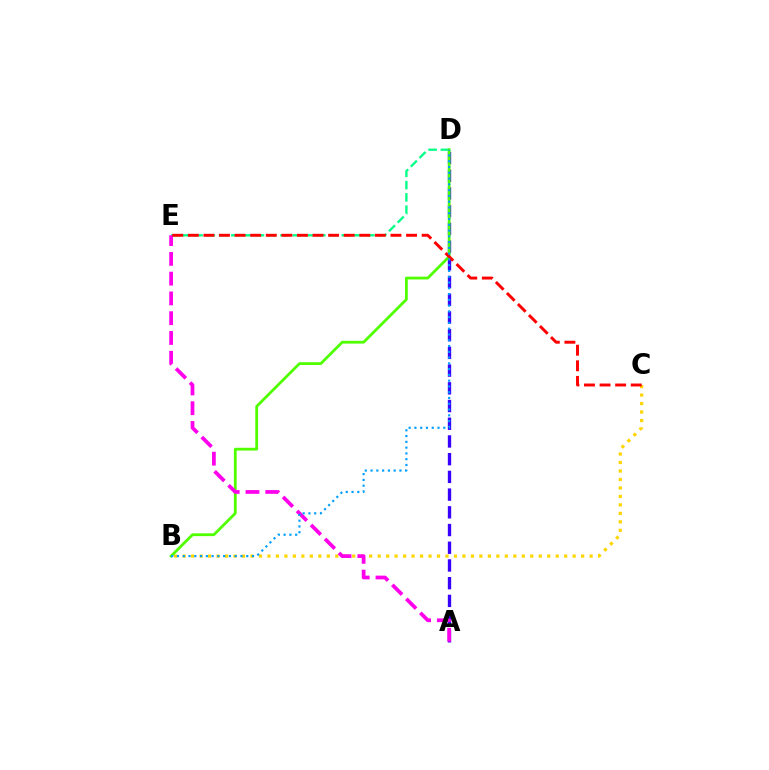{('B', 'C'): [{'color': '#ffd500', 'line_style': 'dotted', 'thickness': 2.3}], ('A', 'D'): [{'color': '#3700ff', 'line_style': 'dashed', 'thickness': 2.41}], ('D', 'E'): [{'color': '#00ff86', 'line_style': 'dashed', 'thickness': 1.67}], ('B', 'D'): [{'color': '#4fff00', 'line_style': 'solid', 'thickness': 2.0}, {'color': '#009eff', 'line_style': 'dotted', 'thickness': 1.57}], ('A', 'E'): [{'color': '#ff00ed', 'line_style': 'dashed', 'thickness': 2.69}], ('C', 'E'): [{'color': '#ff0000', 'line_style': 'dashed', 'thickness': 2.12}]}